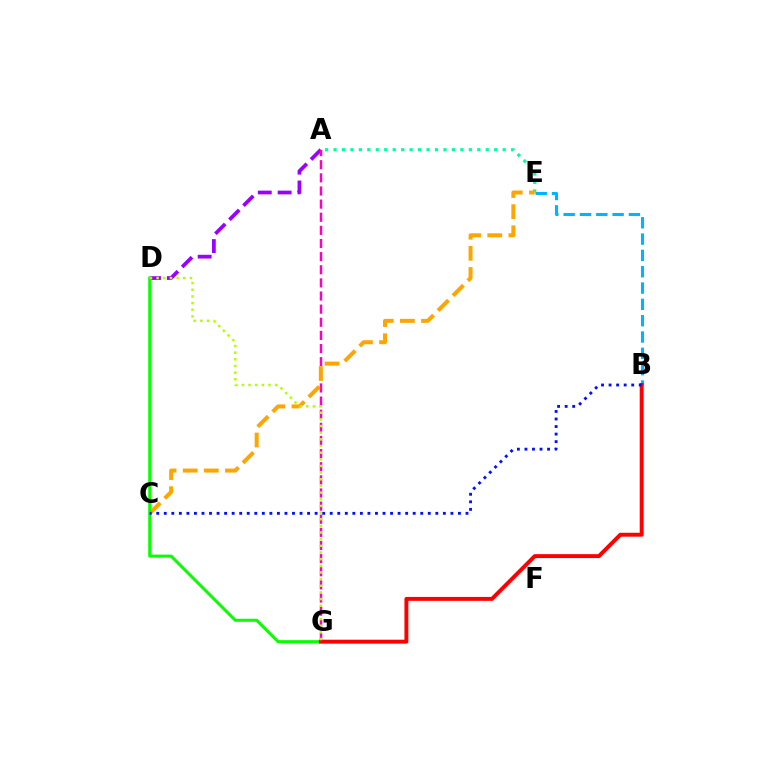{('A', 'E'): [{'color': '#00ff9d', 'line_style': 'dotted', 'thickness': 2.3}], ('A', 'D'): [{'color': '#9b00ff', 'line_style': 'dashed', 'thickness': 2.7}], ('A', 'G'): [{'color': '#ff00bd', 'line_style': 'dashed', 'thickness': 1.78}], ('B', 'E'): [{'color': '#00b5ff', 'line_style': 'dashed', 'thickness': 2.22}], ('C', 'E'): [{'color': '#ffa500', 'line_style': 'dashed', 'thickness': 2.87}], ('D', 'G'): [{'color': '#08ff00', 'line_style': 'solid', 'thickness': 2.19}, {'color': '#b3ff00', 'line_style': 'dotted', 'thickness': 1.81}], ('B', 'G'): [{'color': '#ff0000', 'line_style': 'solid', 'thickness': 2.82}], ('B', 'C'): [{'color': '#0010ff', 'line_style': 'dotted', 'thickness': 2.05}]}